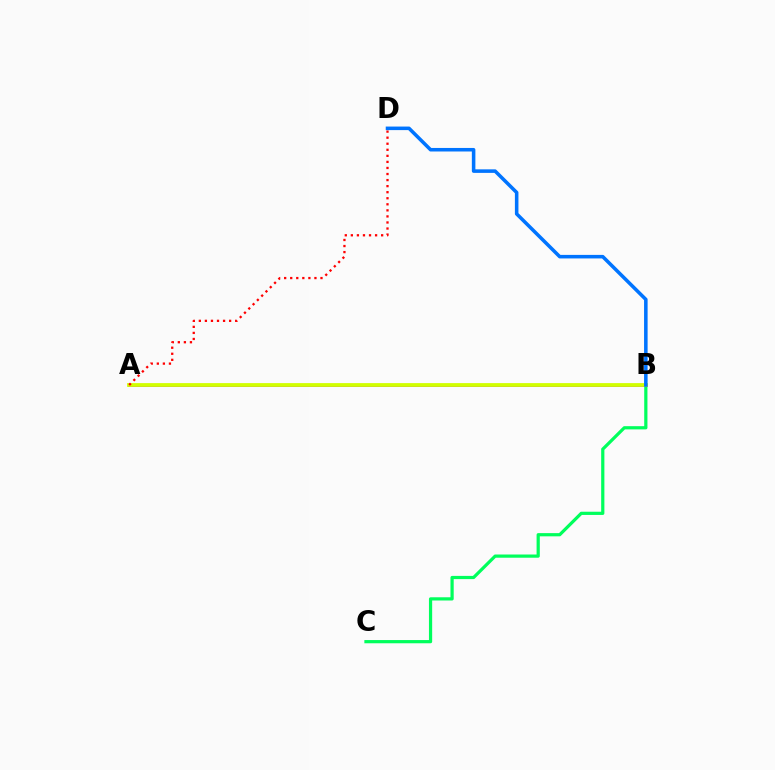{('B', 'C'): [{'color': '#00ff5c', 'line_style': 'solid', 'thickness': 2.31}], ('A', 'B'): [{'color': '#b900ff', 'line_style': 'solid', 'thickness': 2.15}, {'color': '#d1ff00', 'line_style': 'solid', 'thickness': 2.72}], ('A', 'D'): [{'color': '#ff0000', 'line_style': 'dotted', 'thickness': 1.65}], ('B', 'D'): [{'color': '#0074ff', 'line_style': 'solid', 'thickness': 2.55}]}